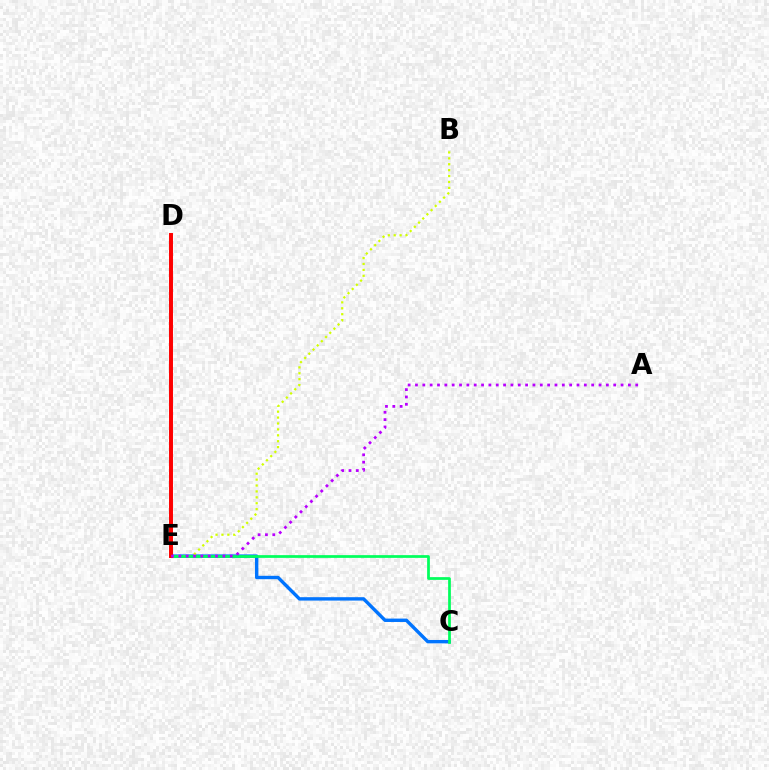{('C', 'E'): [{'color': '#0074ff', 'line_style': 'solid', 'thickness': 2.44}, {'color': '#00ff5c', 'line_style': 'solid', 'thickness': 1.97}], ('B', 'E'): [{'color': '#d1ff00', 'line_style': 'dotted', 'thickness': 1.61}], ('D', 'E'): [{'color': '#ff0000', 'line_style': 'solid', 'thickness': 2.85}], ('A', 'E'): [{'color': '#b900ff', 'line_style': 'dotted', 'thickness': 1.99}]}